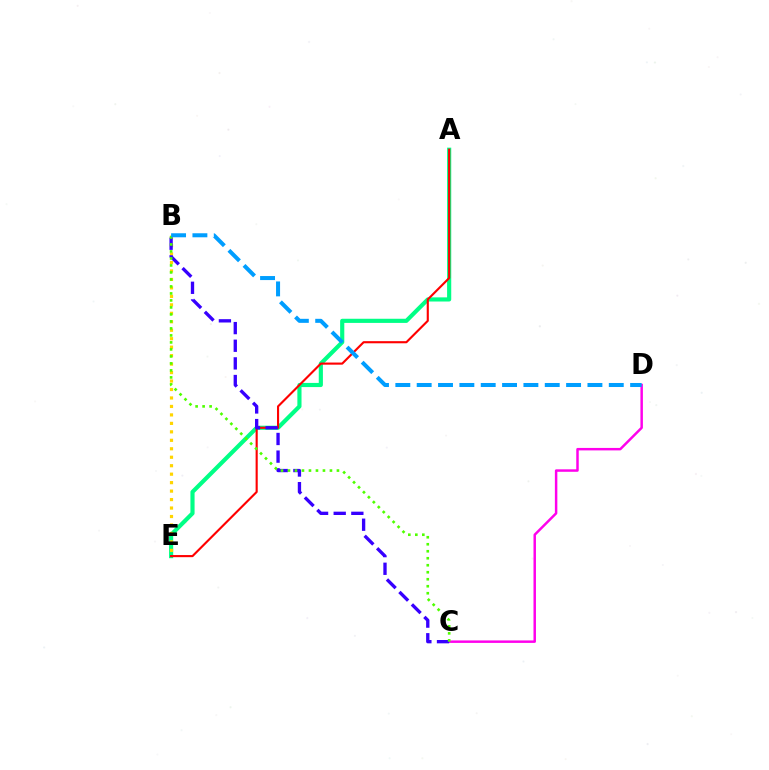{('A', 'E'): [{'color': '#00ff86', 'line_style': 'solid', 'thickness': 2.98}, {'color': '#ff0000', 'line_style': 'solid', 'thickness': 1.53}], ('B', 'E'): [{'color': '#ffd500', 'line_style': 'dotted', 'thickness': 2.3}], ('C', 'D'): [{'color': '#ff00ed', 'line_style': 'solid', 'thickness': 1.78}], ('B', 'C'): [{'color': '#3700ff', 'line_style': 'dashed', 'thickness': 2.4}, {'color': '#4fff00', 'line_style': 'dotted', 'thickness': 1.9}], ('B', 'D'): [{'color': '#009eff', 'line_style': 'dashed', 'thickness': 2.9}]}